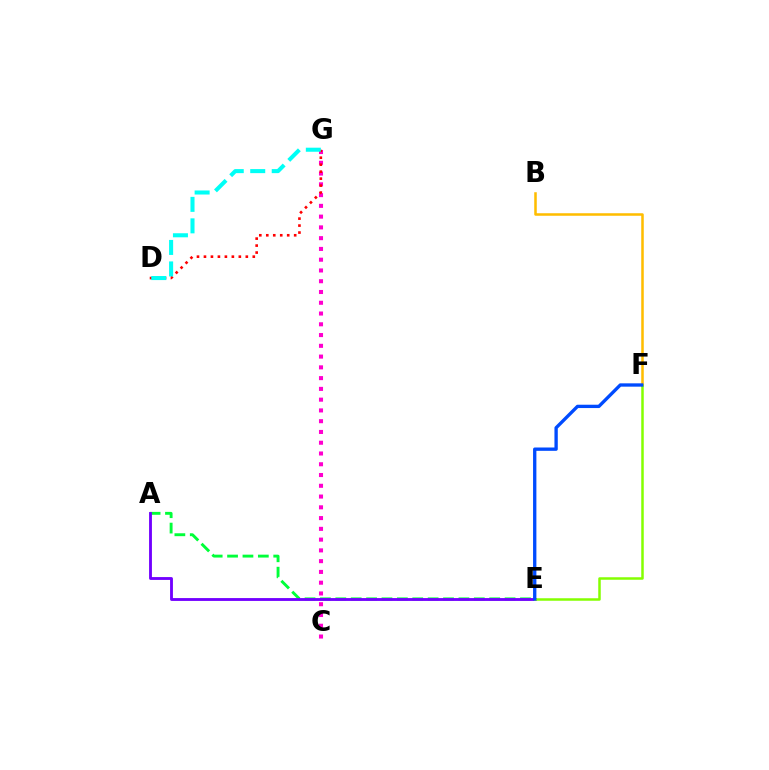{('C', 'G'): [{'color': '#ff00cf', 'line_style': 'dotted', 'thickness': 2.93}], ('A', 'E'): [{'color': '#00ff39', 'line_style': 'dashed', 'thickness': 2.09}, {'color': '#7200ff', 'line_style': 'solid', 'thickness': 2.05}], ('B', 'F'): [{'color': '#ffbd00', 'line_style': 'solid', 'thickness': 1.82}], ('D', 'G'): [{'color': '#ff0000', 'line_style': 'dotted', 'thickness': 1.9}, {'color': '#00fff6', 'line_style': 'dashed', 'thickness': 2.92}], ('E', 'F'): [{'color': '#84ff00', 'line_style': 'solid', 'thickness': 1.8}, {'color': '#004bff', 'line_style': 'solid', 'thickness': 2.4}]}